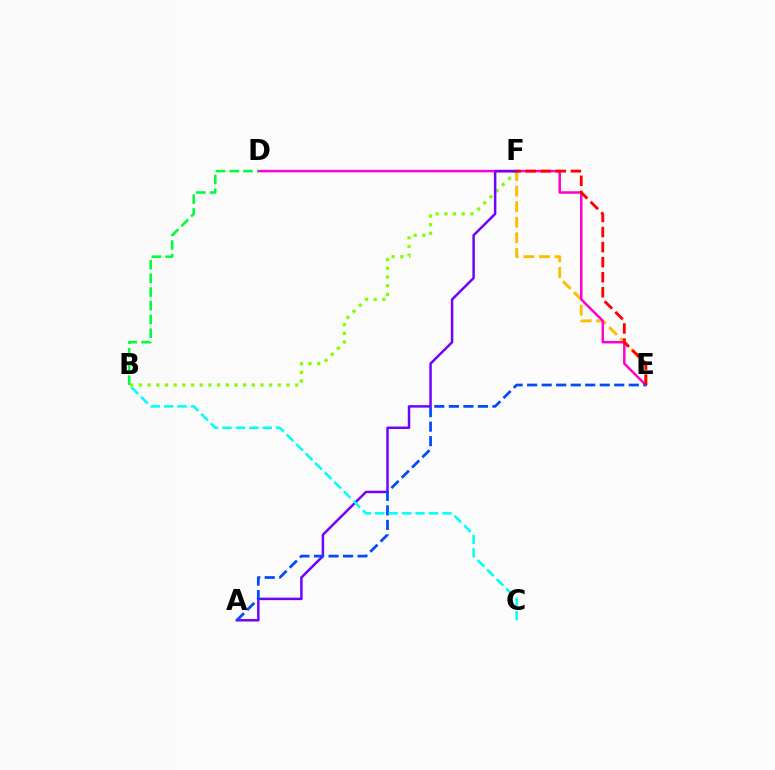{('E', 'F'): [{'color': '#ffbd00', 'line_style': 'dashed', 'thickness': 2.11}, {'color': '#ff0000', 'line_style': 'dashed', 'thickness': 2.05}], ('B', 'F'): [{'color': '#84ff00', 'line_style': 'dotted', 'thickness': 2.36}], ('D', 'E'): [{'color': '#ff00cf', 'line_style': 'solid', 'thickness': 1.79}], ('A', 'F'): [{'color': '#7200ff', 'line_style': 'solid', 'thickness': 1.78}], ('A', 'E'): [{'color': '#004bff', 'line_style': 'dashed', 'thickness': 1.97}], ('B', 'D'): [{'color': '#00ff39', 'line_style': 'dashed', 'thickness': 1.86}], ('B', 'C'): [{'color': '#00fff6', 'line_style': 'dashed', 'thickness': 1.82}]}